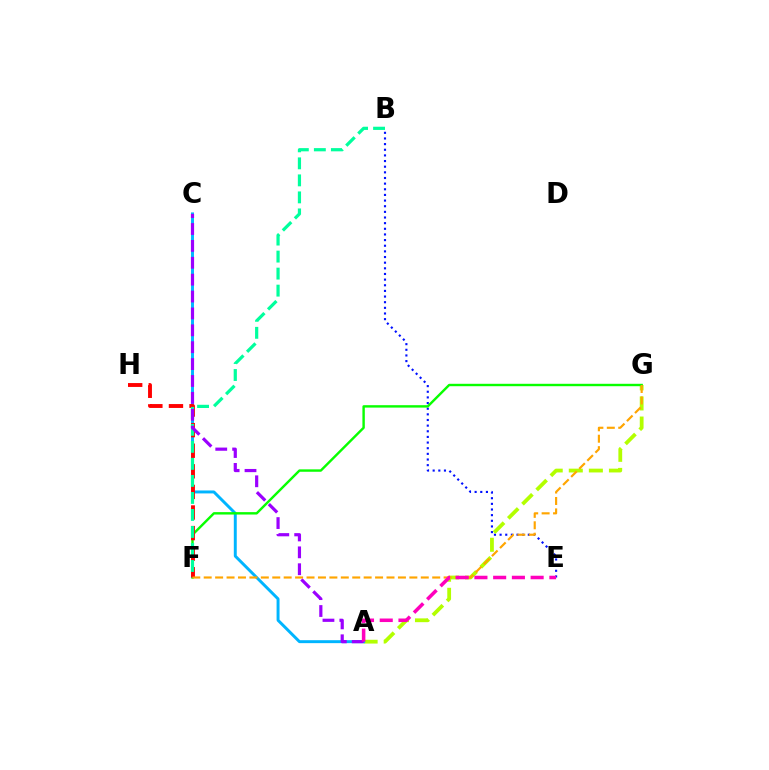{('B', 'E'): [{'color': '#0010ff', 'line_style': 'dotted', 'thickness': 1.53}], ('A', 'G'): [{'color': '#b3ff00', 'line_style': 'dashed', 'thickness': 2.73}], ('A', 'C'): [{'color': '#00b5ff', 'line_style': 'solid', 'thickness': 2.12}, {'color': '#9b00ff', 'line_style': 'dashed', 'thickness': 2.29}], ('F', 'G'): [{'color': '#08ff00', 'line_style': 'solid', 'thickness': 1.73}, {'color': '#ffa500', 'line_style': 'dashed', 'thickness': 1.55}], ('F', 'H'): [{'color': '#ff0000', 'line_style': 'dashed', 'thickness': 2.8}], ('B', 'F'): [{'color': '#00ff9d', 'line_style': 'dashed', 'thickness': 2.31}], ('A', 'E'): [{'color': '#ff00bd', 'line_style': 'dashed', 'thickness': 2.55}]}